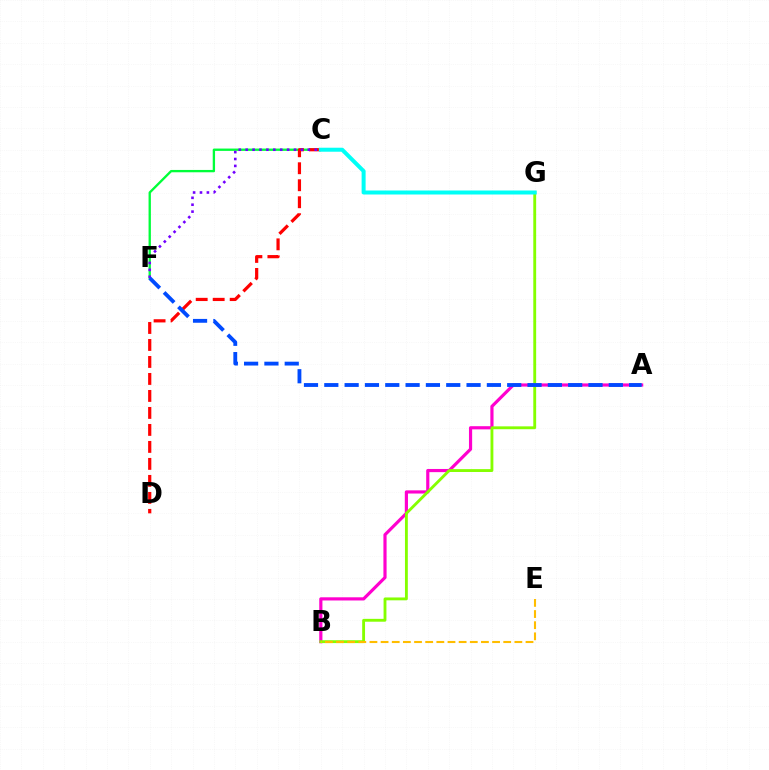{('A', 'B'): [{'color': '#ff00cf', 'line_style': 'solid', 'thickness': 2.29}], ('B', 'G'): [{'color': '#84ff00', 'line_style': 'solid', 'thickness': 2.06}], ('C', 'F'): [{'color': '#00ff39', 'line_style': 'solid', 'thickness': 1.68}, {'color': '#7200ff', 'line_style': 'dotted', 'thickness': 1.88}], ('C', 'D'): [{'color': '#ff0000', 'line_style': 'dashed', 'thickness': 2.31}], ('B', 'E'): [{'color': '#ffbd00', 'line_style': 'dashed', 'thickness': 1.51}], ('C', 'G'): [{'color': '#00fff6', 'line_style': 'solid', 'thickness': 2.88}], ('A', 'F'): [{'color': '#004bff', 'line_style': 'dashed', 'thickness': 2.76}]}